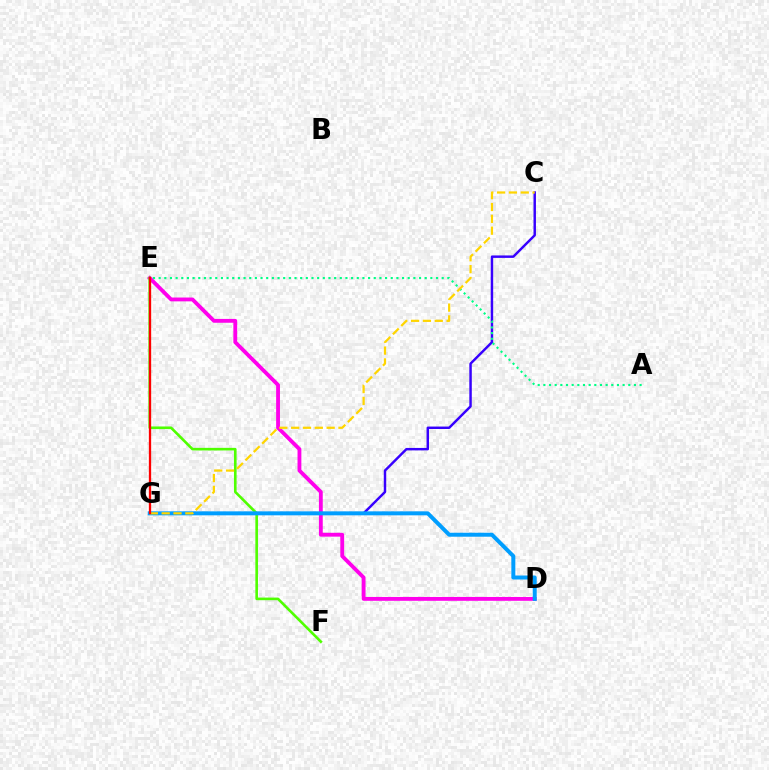{('C', 'G'): [{'color': '#3700ff', 'line_style': 'solid', 'thickness': 1.77}, {'color': '#ffd500', 'line_style': 'dashed', 'thickness': 1.61}], ('D', 'E'): [{'color': '#ff00ed', 'line_style': 'solid', 'thickness': 2.76}], ('E', 'F'): [{'color': '#4fff00', 'line_style': 'solid', 'thickness': 1.89}], ('D', 'G'): [{'color': '#009eff', 'line_style': 'solid', 'thickness': 2.86}], ('A', 'E'): [{'color': '#00ff86', 'line_style': 'dotted', 'thickness': 1.54}], ('E', 'G'): [{'color': '#ff0000', 'line_style': 'solid', 'thickness': 1.66}]}